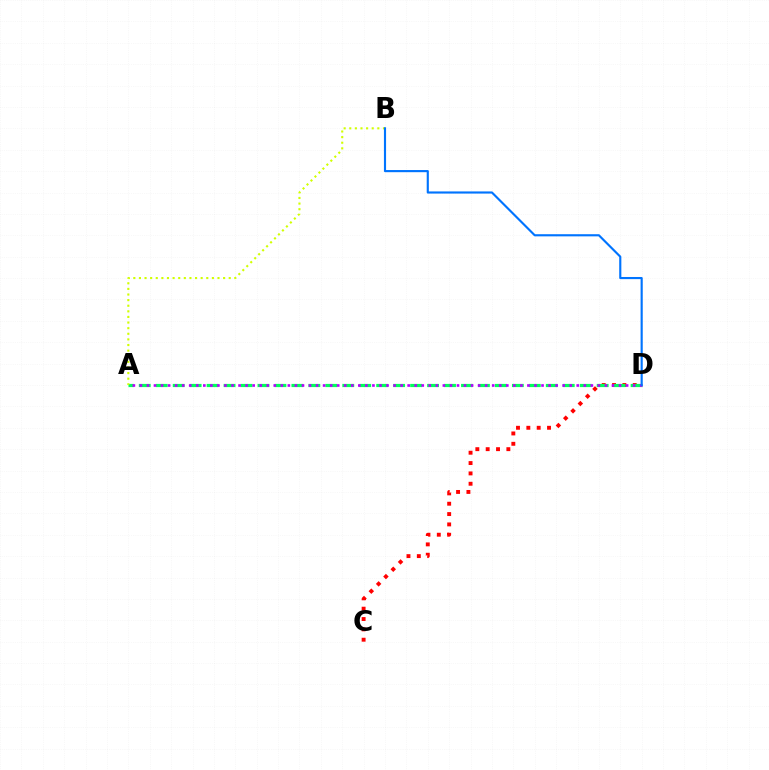{('C', 'D'): [{'color': '#ff0000', 'line_style': 'dotted', 'thickness': 2.81}], ('A', 'D'): [{'color': '#00ff5c', 'line_style': 'dashed', 'thickness': 2.3}, {'color': '#b900ff', 'line_style': 'dotted', 'thickness': 1.91}], ('A', 'B'): [{'color': '#d1ff00', 'line_style': 'dotted', 'thickness': 1.52}], ('B', 'D'): [{'color': '#0074ff', 'line_style': 'solid', 'thickness': 1.54}]}